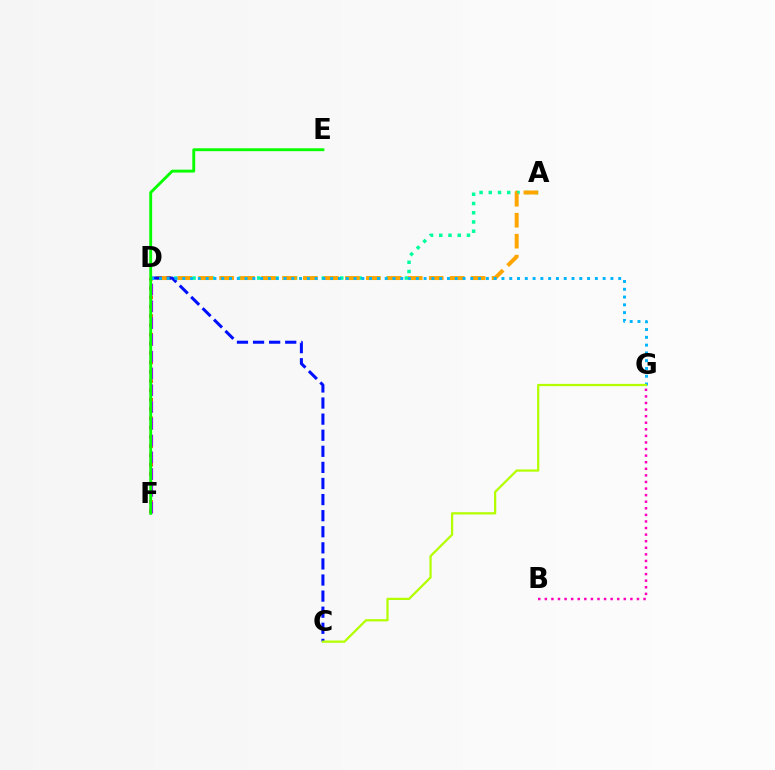{('A', 'D'): [{'color': '#00ff9d', 'line_style': 'dotted', 'thickness': 2.51}, {'color': '#ffa500', 'line_style': 'dashed', 'thickness': 2.85}], ('D', 'F'): [{'color': '#ff0000', 'line_style': 'dotted', 'thickness': 2.53}, {'color': '#9b00ff', 'line_style': 'dashed', 'thickness': 2.28}], ('C', 'D'): [{'color': '#0010ff', 'line_style': 'dashed', 'thickness': 2.19}], ('D', 'G'): [{'color': '#00b5ff', 'line_style': 'dotted', 'thickness': 2.11}], ('B', 'G'): [{'color': '#ff00bd', 'line_style': 'dotted', 'thickness': 1.79}], ('E', 'F'): [{'color': '#08ff00', 'line_style': 'solid', 'thickness': 2.07}], ('C', 'G'): [{'color': '#b3ff00', 'line_style': 'solid', 'thickness': 1.62}]}